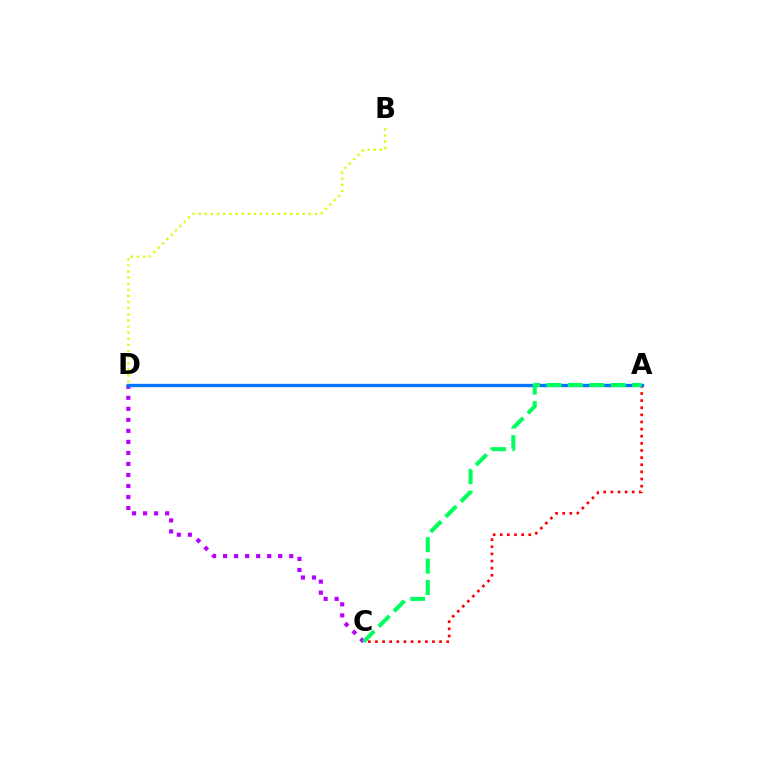{('A', 'C'): [{'color': '#ff0000', 'line_style': 'dotted', 'thickness': 1.94}, {'color': '#00ff5c', 'line_style': 'dashed', 'thickness': 2.91}], ('C', 'D'): [{'color': '#b900ff', 'line_style': 'dotted', 'thickness': 3.0}], ('A', 'D'): [{'color': '#0074ff', 'line_style': 'solid', 'thickness': 2.4}], ('B', 'D'): [{'color': '#d1ff00', 'line_style': 'dotted', 'thickness': 1.66}]}